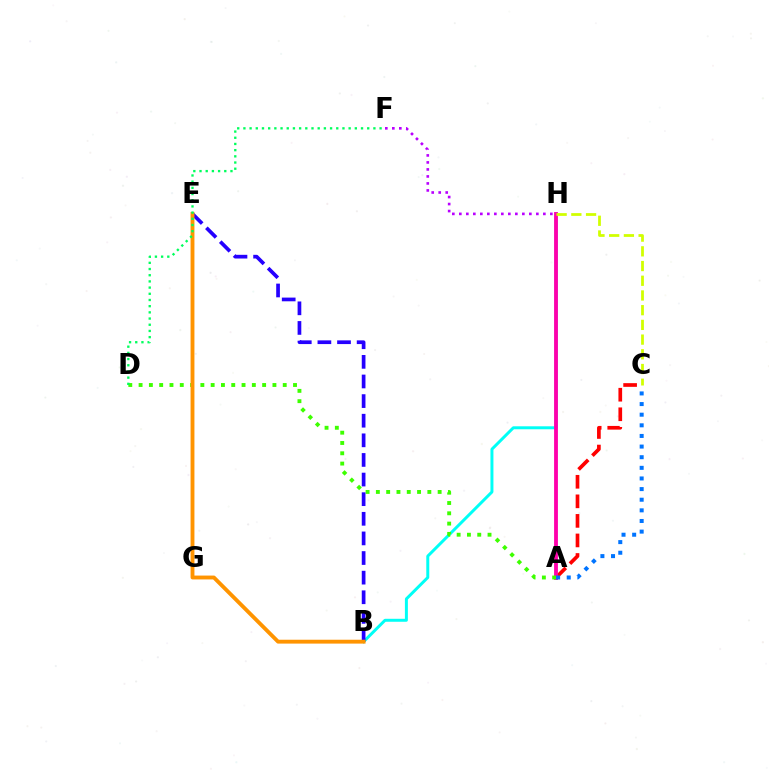{('B', 'H'): [{'color': '#00fff6', 'line_style': 'solid', 'thickness': 2.14}], ('A', 'C'): [{'color': '#ff0000', 'line_style': 'dashed', 'thickness': 2.66}, {'color': '#0074ff', 'line_style': 'dotted', 'thickness': 2.89}], ('A', 'H'): [{'color': '#ff00ac', 'line_style': 'solid', 'thickness': 2.75}], ('F', 'H'): [{'color': '#b900ff', 'line_style': 'dotted', 'thickness': 1.9}], ('A', 'D'): [{'color': '#3dff00', 'line_style': 'dotted', 'thickness': 2.8}], ('C', 'H'): [{'color': '#d1ff00', 'line_style': 'dashed', 'thickness': 2.0}], ('B', 'E'): [{'color': '#2500ff', 'line_style': 'dashed', 'thickness': 2.66}, {'color': '#ff9400', 'line_style': 'solid', 'thickness': 2.78}], ('D', 'F'): [{'color': '#00ff5c', 'line_style': 'dotted', 'thickness': 1.68}]}